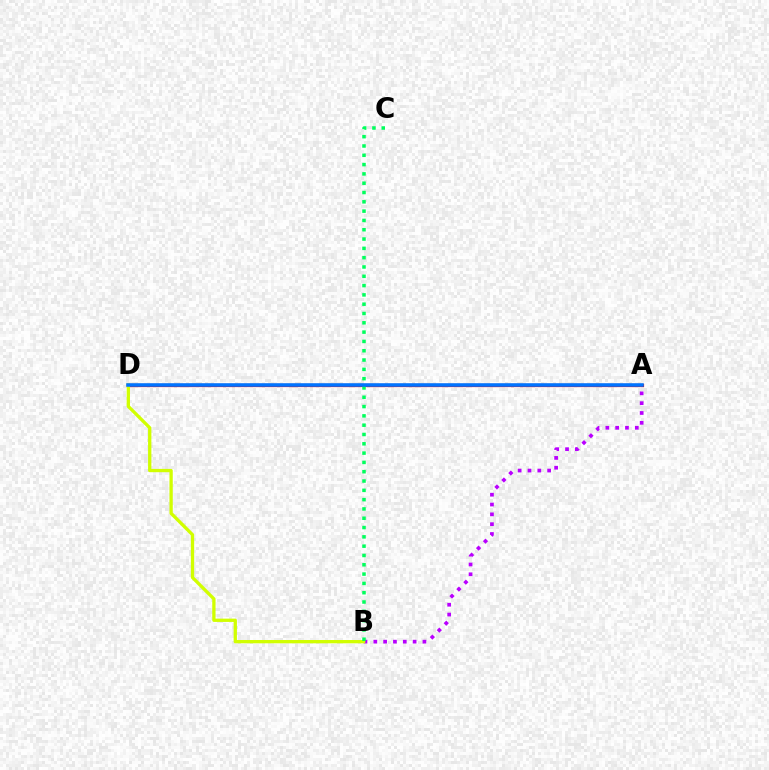{('A', 'B'): [{'color': '#b900ff', 'line_style': 'dotted', 'thickness': 2.67}], ('A', 'D'): [{'color': '#ff0000', 'line_style': 'solid', 'thickness': 2.31}, {'color': '#0074ff', 'line_style': 'solid', 'thickness': 2.55}], ('B', 'D'): [{'color': '#d1ff00', 'line_style': 'solid', 'thickness': 2.37}], ('B', 'C'): [{'color': '#00ff5c', 'line_style': 'dotted', 'thickness': 2.53}]}